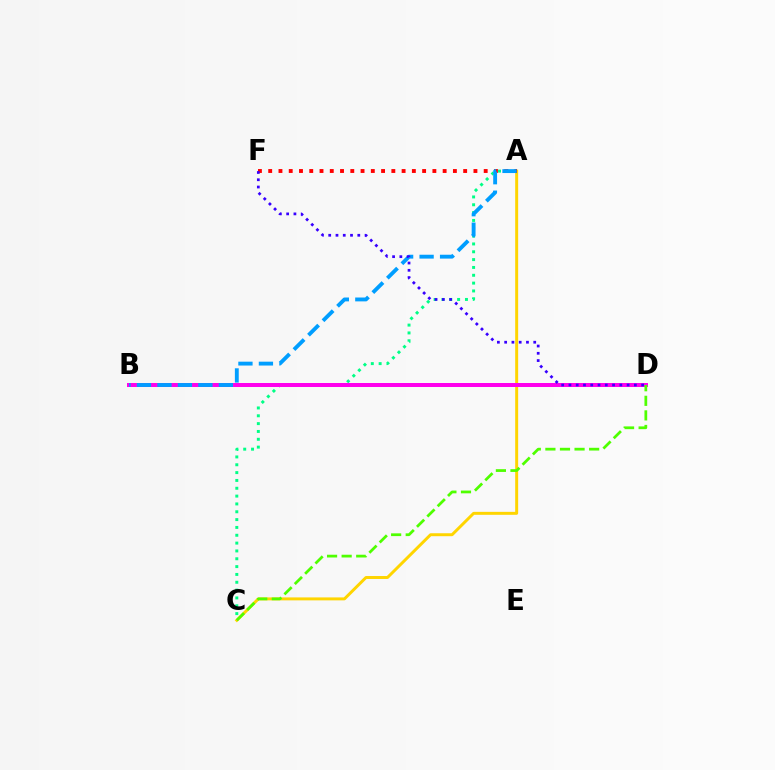{('A', 'C'): [{'color': '#00ff86', 'line_style': 'dotted', 'thickness': 2.13}, {'color': '#ffd500', 'line_style': 'solid', 'thickness': 2.13}], ('A', 'F'): [{'color': '#ff0000', 'line_style': 'dotted', 'thickness': 2.79}], ('B', 'D'): [{'color': '#ff00ed', 'line_style': 'solid', 'thickness': 2.87}], ('A', 'B'): [{'color': '#009eff', 'line_style': 'dashed', 'thickness': 2.78}], ('C', 'D'): [{'color': '#4fff00', 'line_style': 'dashed', 'thickness': 1.98}], ('D', 'F'): [{'color': '#3700ff', 'line_style': 'dotted', 'thickness': 1.97}]}